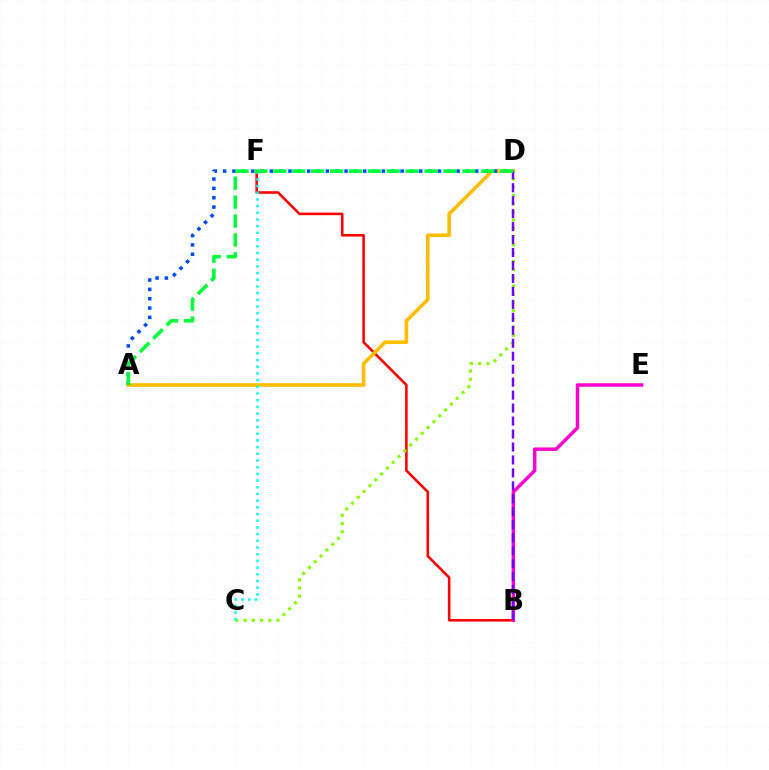{('B', 'F'): [{'color': '#ff0000', 'line_style': 'solid', 'thickness': 1.85}], ('A', 'D'): [{'color': '#ffbd00', 'line_style': 'solid', 'thickness': 2.61}, {'color': '#004bff', 'line_style': 'dotted', 'thickness': 2.54}, {'color': '#00ff39', 'line_style': 'dashed', 'thickness': 2.57}], ('C', 'D'): [{'color': '#84ff00', 'line_style': 'dotted', 'thickness': 2.24}], ('C', 'F'): [{'color': '#00fff6', 'line_style': 'dotted', 'thickness': 1.82}], ('B', 'E'): [{'color': '#ff00cf', 'line_style': 'solid', 'thickness': 2.49}], ('B', 'D'): [{'color': '#7200ff', 'line_style': 'dashed', 'thickness': 1.76}]}